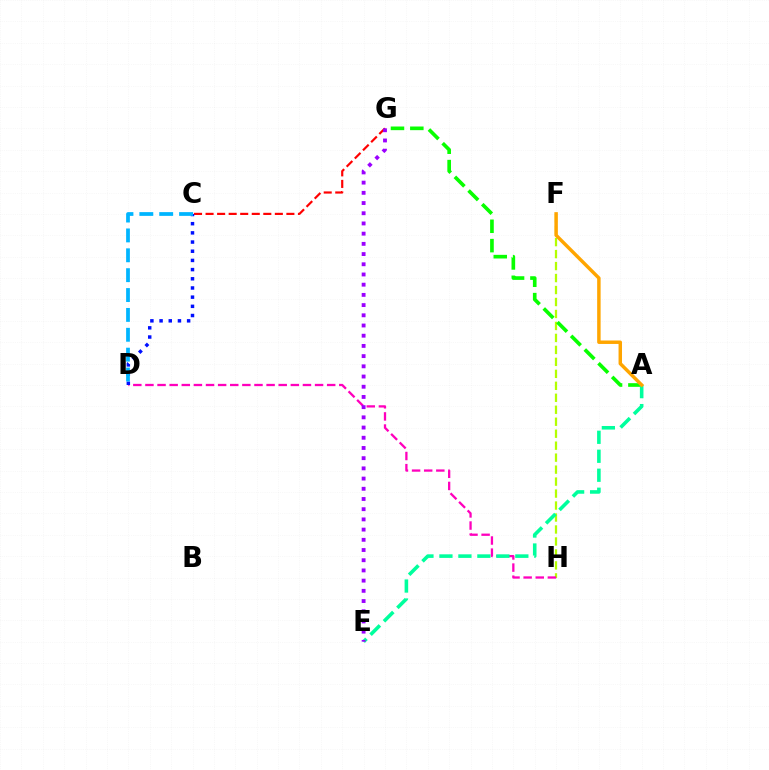{('F', 'H'): [{'color': '#b3ff00', 'line_style': 'dashed', 'thickness': 1.63}], ('A', 'G'): [{'color': '#08ff00', 'line_style': 'dashed', 'thickness': 2.63}], ('D', 'H'): [{'color': '#ff00bd', 'line_style': 'dashed', 'thickness': 1.65}], ('A', 'E'): [{'color': '#00ff9d', 'line_style': 'dashed', 'thickness': 2.58}], ('C', 'G'): [{'color': '#ff0000', 'line_style': 'dashed', 'thickness': 1.57}], ('E', 'G'): [{'color': '#9b00ff', 'line_style': 'dotted', 'thickness': 2.77}], ('C', 'D'): [{'color': '#0010ff', 'line_style': 'dotted', 'thickness': 2.5}, {'color': '#00b5ff', 'line_style': 'dashed', 'thickness': 2.7}], ('A', 'F'): [{'color': '#ffa500', 'line_style': 'solid', 'thickness': 2.49}]}